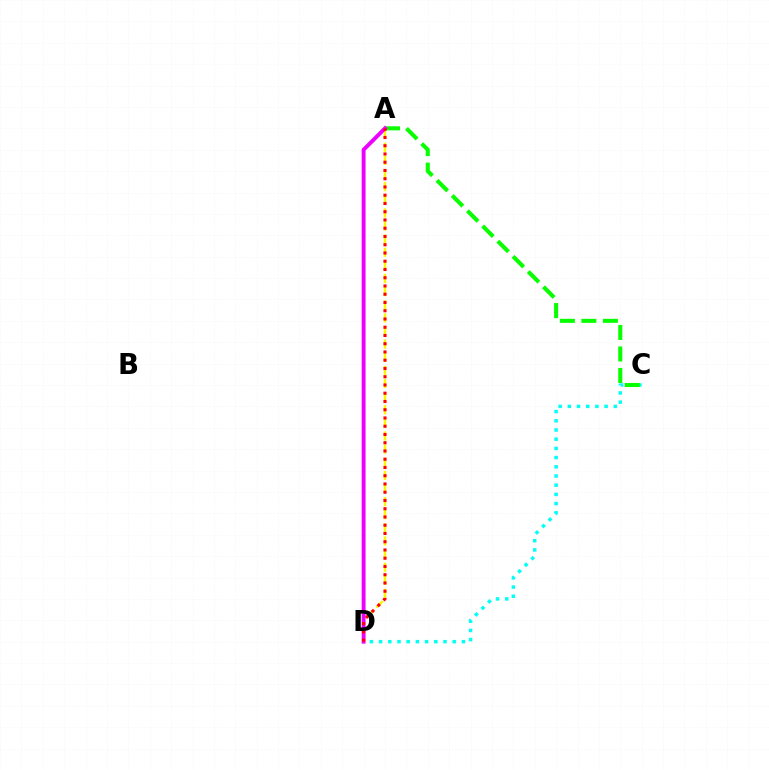{('C', 'D'): [{'color': '#00fff6', 'line_style': 'dotted', 'thickness': 2.5}], ('A', 'D'): [{'color': '#fcf500', 'line_style': 'dashed', 'thickness': 1.78}, {'color': '#0010ff', 'line_style': 'dashed', 'thickness': 1.69}, {'color': '#ee00ff', 'line_style': 'solid', 'thickness': 2.81}, {'color': '#ff0000', 'line_style': 'dotted', 'thickness': 2.24}], ('A', 'C'): [{'color': '#08ff00', 'line_style': 'dashed', 'thickness': 2.92}]}